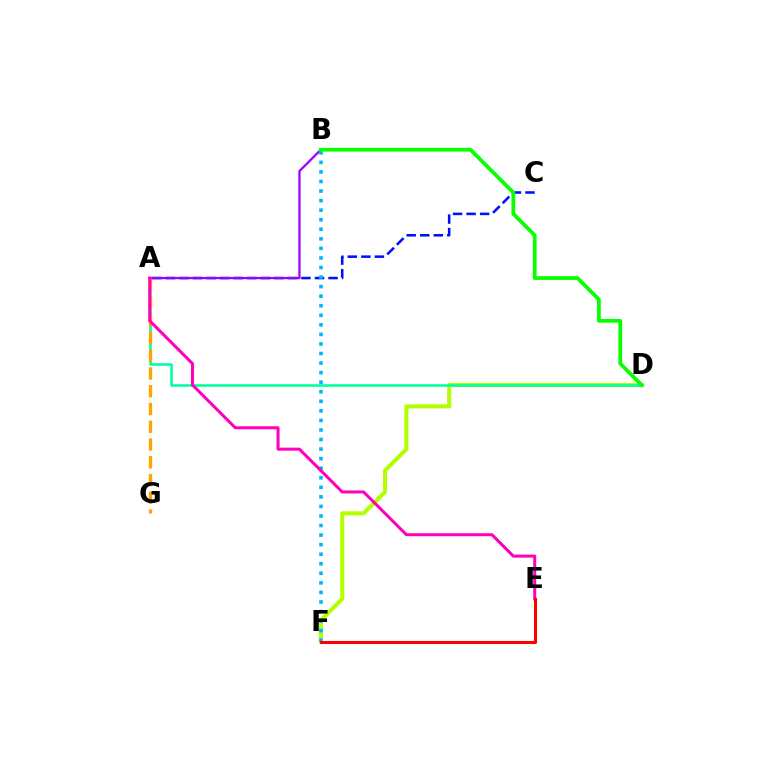{('D', 'F'): [{'color': '#b3ff00', 'line_style': 'solid', 'thickness': 2.92}], ('A', 'D'): [{'color': '#00ff9d', 'line_style': 'solid', 'thickness': 1.85}], ('A', 'C'): [{'color': '#0010ff', 'line_style': 'dashed', 'thickness': 1.84}], ('A', 'B'): [{'color': '#9b00ff', 'line_style': 'solid', 'thickness': 1.62}], ('A', 'G'): [{'color': '#ffa500', 'line_style': 'dashed', 'thickness': 2.41}], ('B', 'F'): [{'color': '#00b5ff', 'line_style': 'dotted', 'thickness': 2.6}], ('A', 'E'): [{'color': '#ff00bd', 'line_style': 'solid', 'thickness': 2.18}], ('B', 'D'): [{'color': '#08ff00', 'line_style': 'solid', 'thickness': 2.7}], ('E', 'F'): [{'color': '#ff0000', 'line_style': 'solid', 'thickness': 2.2}]}